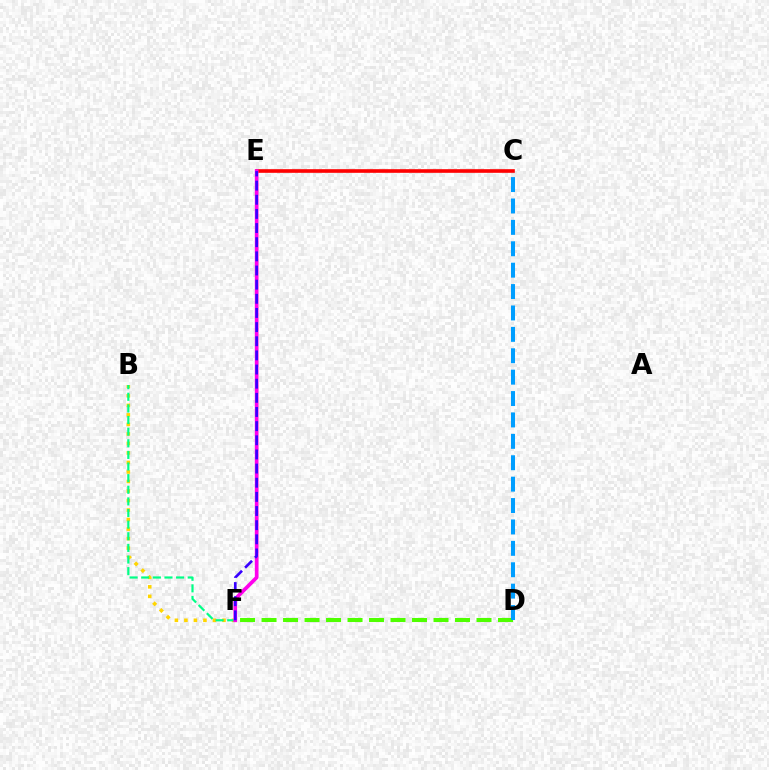{('C', 'E'): [{'color': '#ff0000', 'line_style': 'solid', 'thickness': 2.62}], ('B', 'F'): [{'color': '#ffd500', 'line_style': 'dotted', 'thickness': 2.59}, {'color': '#00ff86', 'line_style': 'dashed', 'thickness': 1.58}], ('D', 'F'): [{'color': '#4fff00', 'line_style': 'dashed', 'thickness': 2.92}], ('E', 'F'): [{'color': '#ff00ed', 'line_style': 'solid', 'thickness': 2.65}, {'color': '#3700ff', 'line_style': 'dashed', 'thickness': 1.92}], ('C', 'D'): [{'color': '#009eff', 'line_style': 'dashed', 'thickness': 2.91}]}